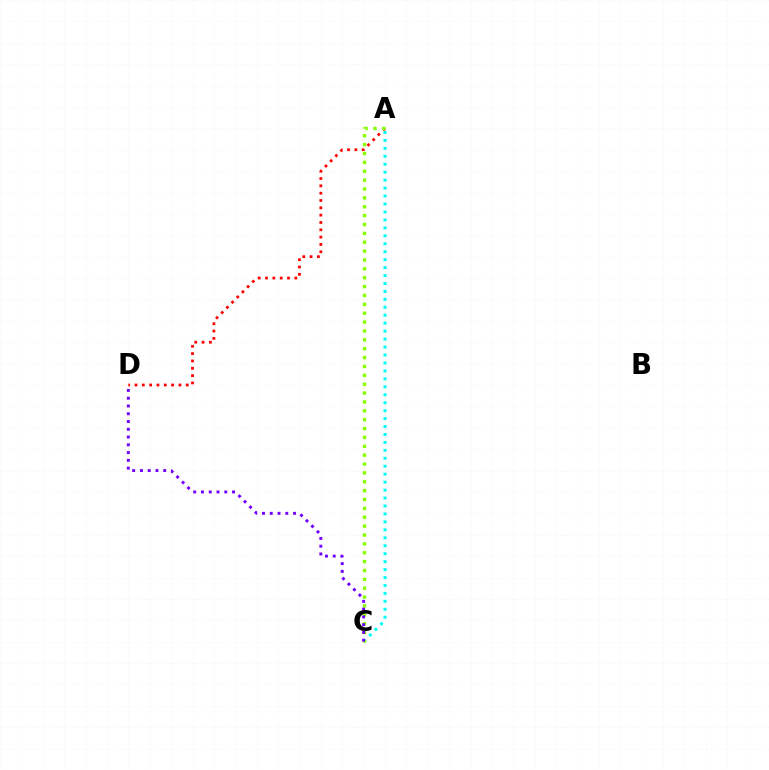{('A', 'C'): [{'color': '#00fff6', 'line_style': 'dotted', 'thickness': 2.16}, {'color': '#84ff00', 'line_style': 'dotted', 'thickness': 2.41}], ('A', 'D'): [{'color': '#ff0000', 'line_style': 'dotted', 'thickness': 1.99}], ('C', 'D'): [{'color': '#7200ff', 'line_style': 'dotted', 'thickness': 2.11}]}